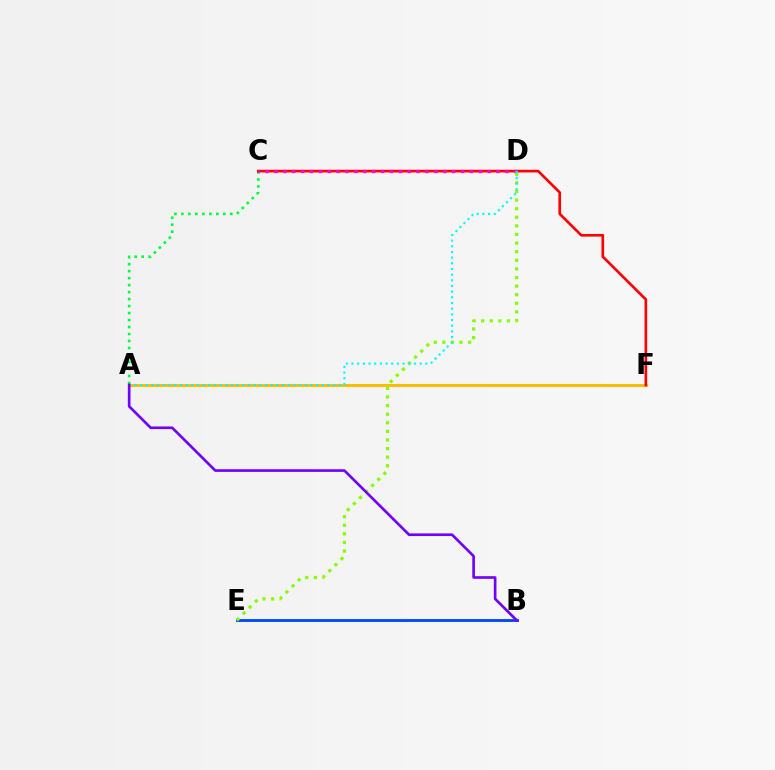{('A', 'C'): [{'color': '#00ff39', 'line_style': 'dotted', 'thickness': 1.9}], ('A', 'F'): [{'color': '#ffbd00', 'line_style': 'solid', 'thickness': 2.14}], ('C', 'F'): [{'color': '#ff0000', 'line_style': 'solid', 'thickness': 1.92}], ('B', 'E'): [{'color': '#004bff', 'line_style': 'solid', 'thickness': 2.08}], ('C', 'D'): [{'color': '#ff00cf', 'line_style': 'dotted', 'thickness': 2.41}], ('D', 'E'): [{'color': '#84ff00', 'line_style': 'dotted', 'thickness': 2.34}], ('A', 'D'): [{'color': '#00fff6', 'line_style': 'dotted', 'thickness': 1.54}], ('A', 'B'): [{'color': '#7200ff', 'line_style': 'solid', 'thickness': 1.91}]}